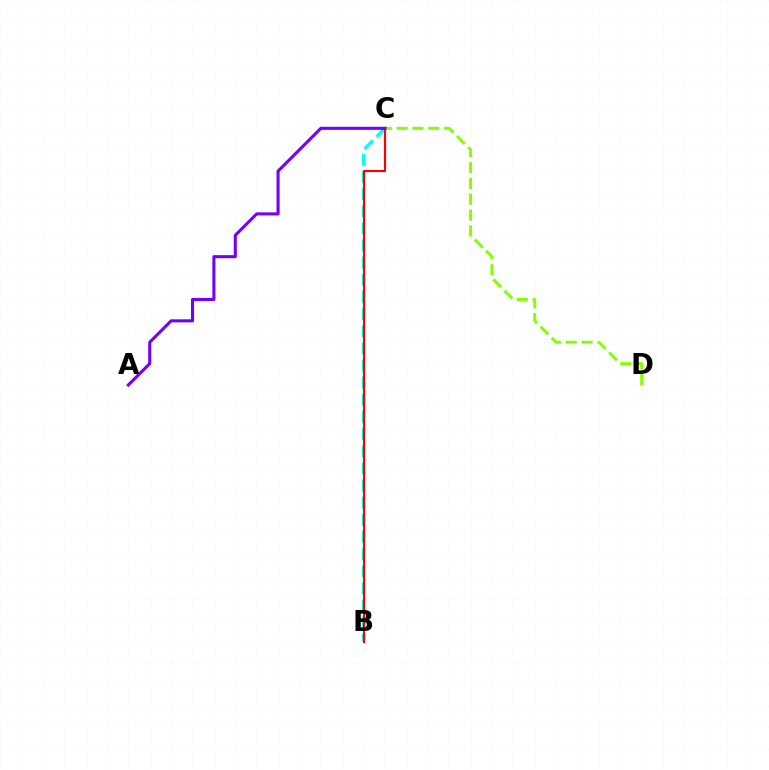{('B', 'C'): [{'color': '#00fff6', 'line_style': 'dashed', 'thickness': 2.33}, {'color': '#ff0000', 'line_style': 'solid', 'thickness': 1.57}], ('C', 'D'): [{'color': '#84ff00', 'line_style': 'dashed', 'thickness': 2.15}], ('A', 'C'): [{'color': '#7200ff', 'line_style': 'solid', 'thickness': 2.2}]}